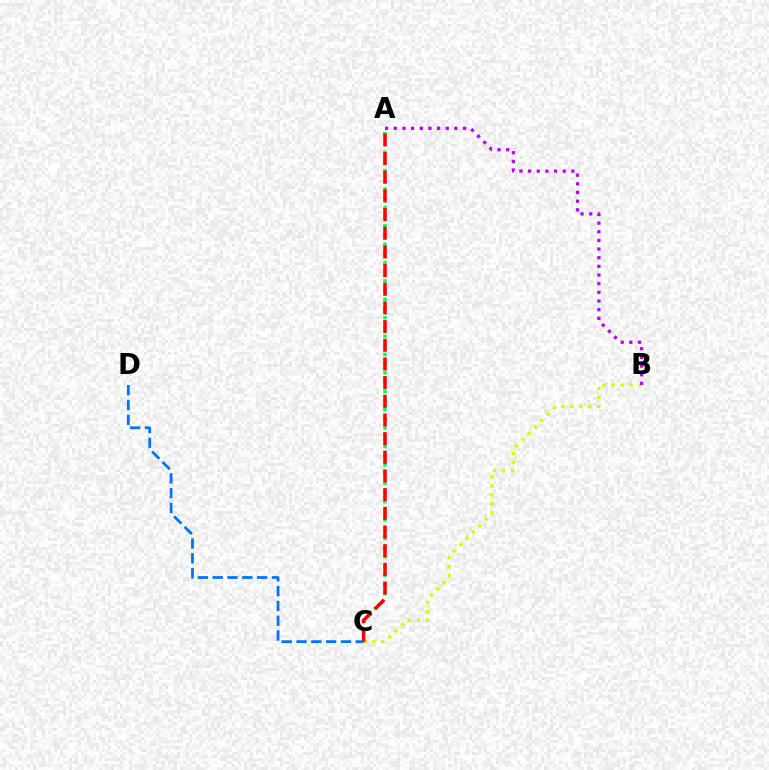{('B', 'C'): [{'color': '#d1ff00', 'line_style': 'dotted', 'thickness': 2.43}], ('A', 'C'): [{'color': '#00ff5c', 'line_style': 'dotted', 'thickness': 2.5}, {'color': '#ff0000', 'line_style': 'dashed', 'thickness': 2.54}], ('C', 'D'): [{'color': '#0074ff', 'line_style': 'dashed', 'thickness': 2.01}], ('A', 'B'): [{'color': '#b900ff', 'line_style': 'dotted', 'thickness': 2.35}]}